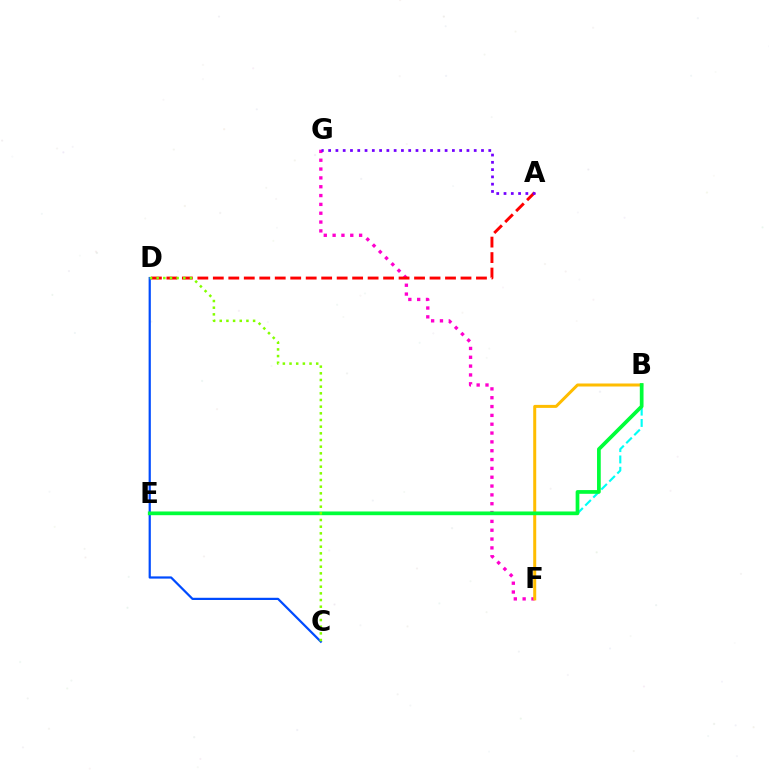{('F', 'G'): [{'color': '#ff00cf', 'line_style': 'dotted', 'thickness': 2.4}], ('B', 'E'): [{'color': '#00fff6', 'line_style': 'dashed', 'thickness': 1.54}, {'color': '#00ff39', 'line_style': 'solid', 'thickness': 2.68}], ('A', 'D'): [{'color': '#ff0000', 'line_style': 'dashed', 'thickness': 2.1}], ('B', 'F'): [{'color': '#ffbd00', 'line_style': 'solid', 'thickness': 2.17}], ('C', 'D'): [{'color': '#004bff', 'line_style': 'solid', 'thickness': 1.6}, {'color': '#84ff00', 'line_style': 'dotted', 'thickness': 1.81}], ('A', 'G'): [{'color': '#7200ff', 'line_style': 'dotted', 'thickness': 1.98}]}